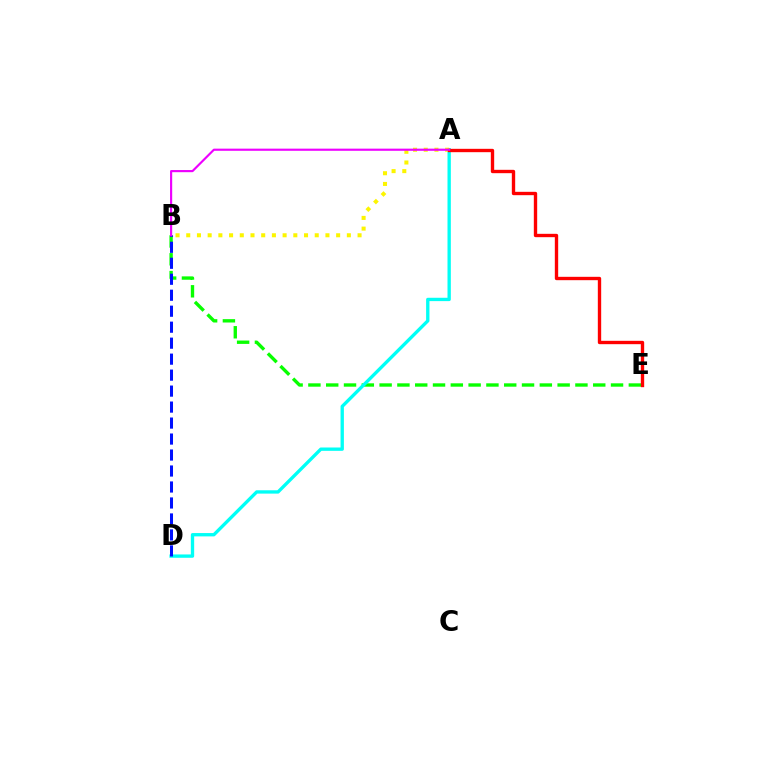{('B', 'E'): [{'color': '#08ff00', 'line_style': 'dashed', 'thickness': 2.42}], ('A', 'D'): [{'color': '#00fff6', 'line_style': 'solid', 'thickness': 2.4}], ('B', 'D'): [{'color': '#0010ff', 'line_style': 'dashed', 'thickness': 2.17}], ('A', 'B'): [{'color': '#fcf500', 'line_style': 'dotted', 'thickness': 2.91}, {'color': '#ee00ff', 'line_style': 'solid', 'thickness': 1.55}], ('A', 'E'): [{'color': '#ff0000', 'line_style': 'solid', 'thickness': 2.42}]}